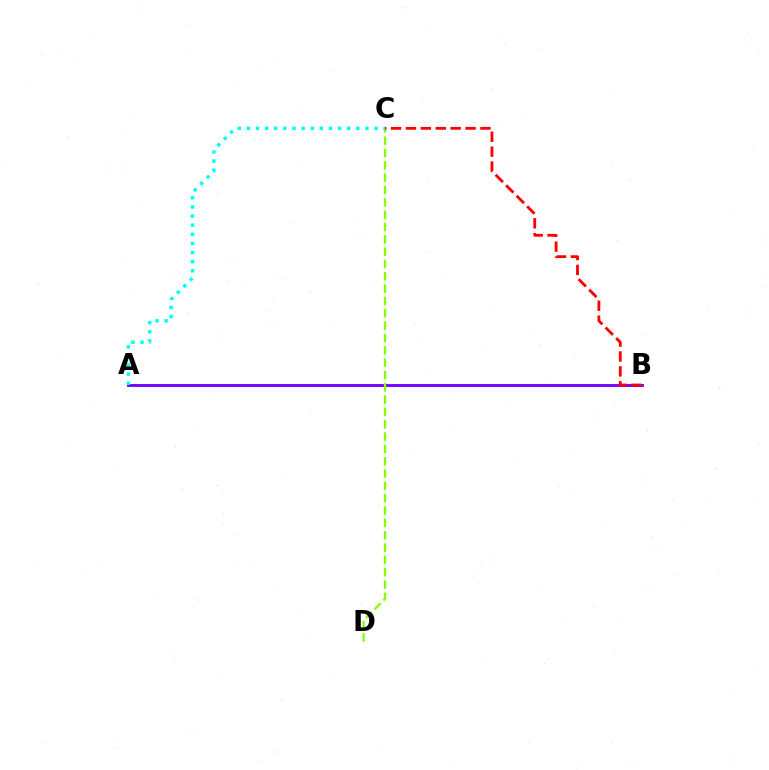{('A', 'B'): [{'color': '#7200ff', 'line_style': 'solid', 'thickness': 2.06}], ('C', 'D'): [{'color': '#84ff00', 'line_style': 'dashed', 'thickness': 1.67}], ('B', 'C'): [{'color': '#ff0000', 'line_style': 'dashed', 'thickness': 2.02}], ('A', 'C'): [{'color': '#00fff6', 'line_style': 'dotted', 'thickness': 2.48}]}